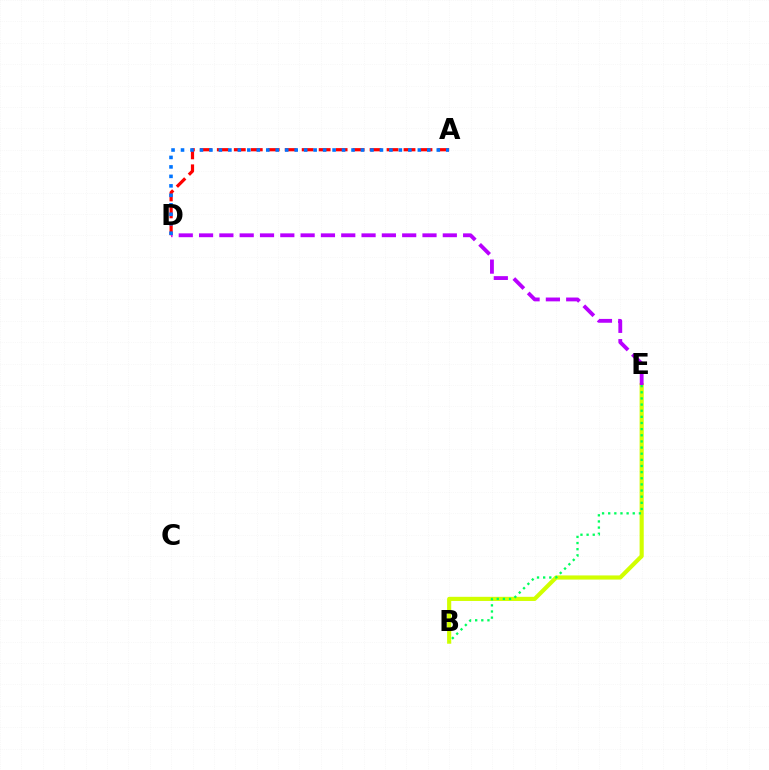{('B', 'E'): [{'color': '#d1ff00', 'line_style': 'solid', 'thickness': 2.98}, {'color': '#00ff5c', 'line_style': 'dotted', 'thickness': 1.67}], ('A', 'D'): [{'color': '#ff0000', 'line_style': 'dashed', 'thickness': 2.31}, {'color': '#0074ff', 'line_style': 'dotted', 'thickness': 2.57}], ('D', 'E'): [{'color': '#b900ff', 'line_style': 'dashed', 'thickness': 2.76}]}